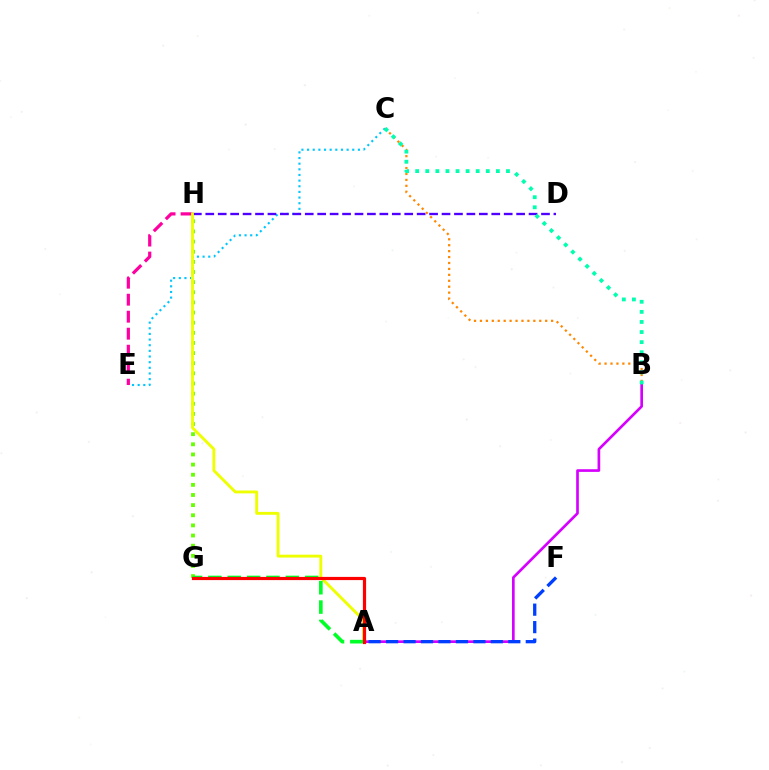{('C', 'E'): [{'color': '#00c7ff', 'line_style': 'dotted', 'thickness': 1.53}], ('D', 'H'): [{'color': '#4f00ff', 'line_style': 'dashed', 'thickness': 1.69}], ('B', 'C'): [{'color': '#ff8800', 'line_style': 'dotted', 'thickness': 1.61}, {'color': '#00ffaf', 'line_style': 'dotted', 'thickness': 2.74}], ('A', 'B'): [{'color': '#d600ff', 'line_style': 'solid', 'thickness': 1.92}], ('G', 'H'): [{'color': '#66ff00', 'line_style': 'dotted', 'thickness': 2.75}], ('E', 'H'): [{'color': '#ff00a0', 'line_style': 'dashed', 'thickness': 2.31}], ('A', 'H'): [{'color': '#eeff00', 'line_style': 'solid', 'thickness': 2.07}], ('A', 'F'): [{'color': '#003fff', 'line_style': 'dashed', 'thickness': 2.37}], ('A', 'G'): [{'color': '#00ff27', 'line_style': 'dashed', 'thickness': 2.63}, {'color': '#ff0000', 'line_style': 'solid', 'thickness': 2.29}]}